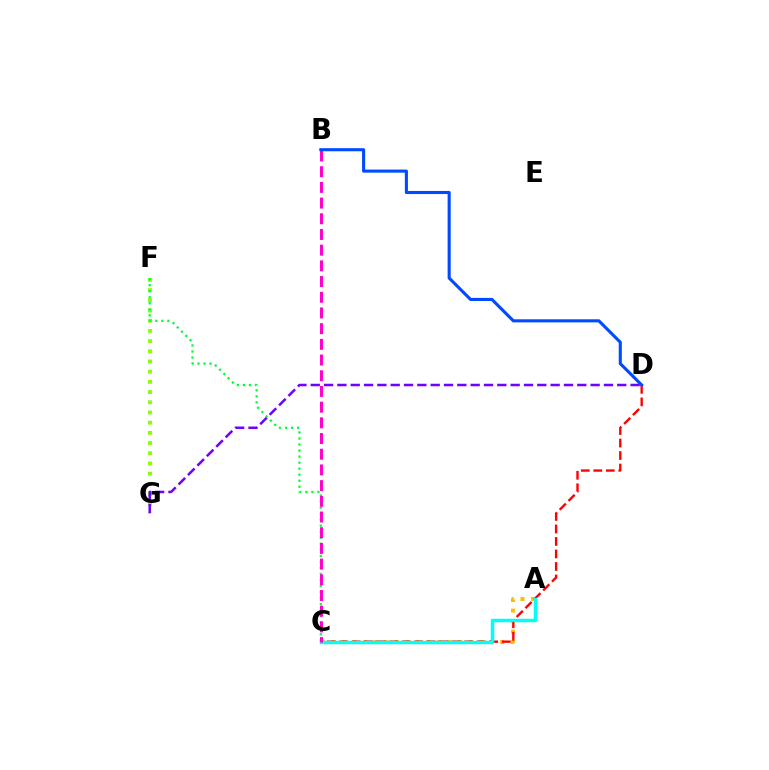{('F', 'G'): [{'color': '#84ff00', 'line_style': 'dotted', 'thickness': 2.77}], ('A', 'C'): [{'color': '#ffbd00', 'line_style': 'dotted', 'thickness': 2.87}, {'color': '#00fff6', 'line_style': 'solid', 'thickness': 2.5}], ('C', 'D'): [{'color': '#ff0000', 'line_style': 'dashed', 'thickness': 1.7}], ('C', 'F'): [{'color': '#00ff39', 'line_style': 'dotted', 'thickness': 1.64}], ('B', 'C'): [{'color': '#ff00cf', 'line_style': 'dashed', 'thickness': 2.13}], ('B', 'D'): [{'color': '#004bff', 'line_style': 'solid', 'thickness': 2.23}], ('D', 'G'): [{'color': '#7200ff', 'line_style': 'dashed', 'thickness': 1.81}]}